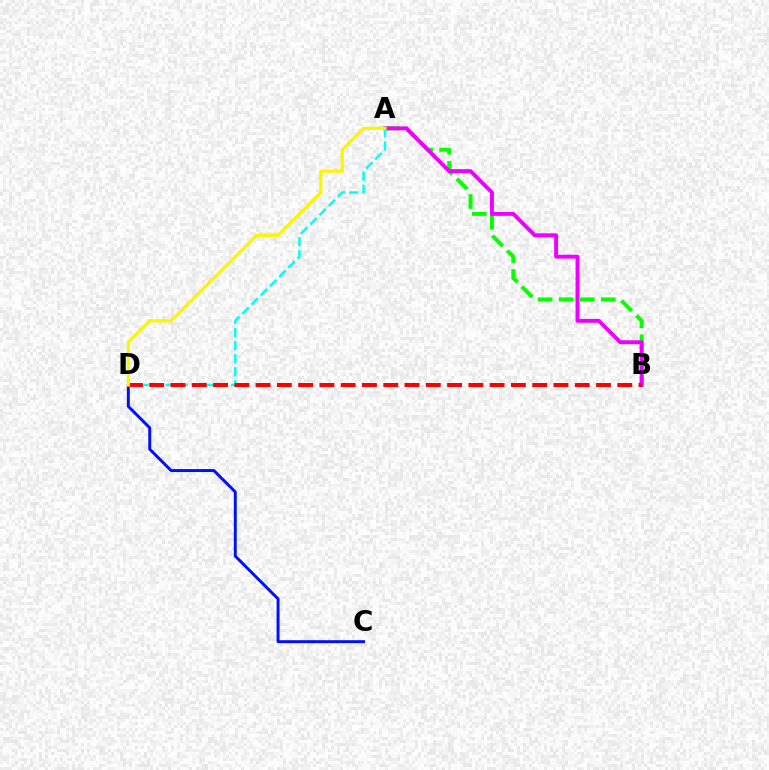{('A', 'B'): [{'color': '#08ff00', 'line_style': 'dashed', 'thickness': 2.86}, {'color': '#ee00ff', 'line_style': 'solid', 'thickness': 2.82}], ('C', 'D'): [{'color': '#0010ff', 'line_style': 'solid', 'thickness': 2.12}], ('A', 'D'): [{'color': '#00fff6', 'line_style': 'dashed', 'thickness': 1.77}, {'color': '#fcf500', 'line_style': 'solid', 'thickness': 2.31}], ('B', 'D'): [{'color': '#ff0000', 'line_style': 'dashed', 'thickness': 2.89}]}